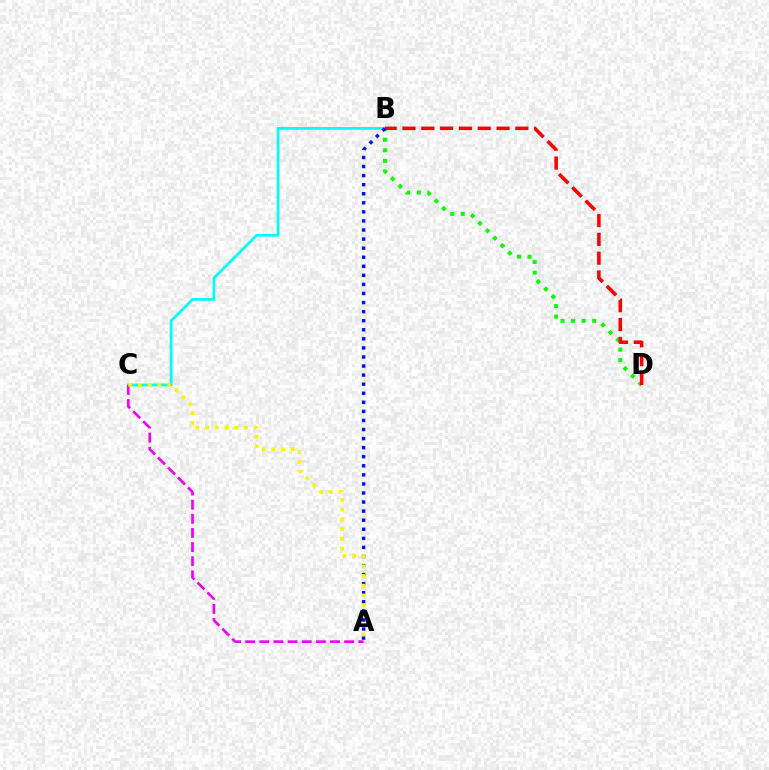{('B', 'C'): [{'color': '#00fff6', 'line_style': 'solid', 'thickness': 1.99}], ('B', 'D'): [{'color': '#08ff00', 'line_style': 'dotted', 'thickness': 2.87}, {'color': '#ff0000', 'line_style': 'dashed', 'thickness': 2.56}], ('A', 'B'): [{'color': '#0010ff', 'line_style': 'dotted', 'thickness': 2.46}], ('A', 'C'): [{'color': '#ee00ff', 'line_style': 'dashed', 'thickness': 1.92}, {'color': '#fcf500', 'line_style': 'dotted', 'thickness': 2.65}]}